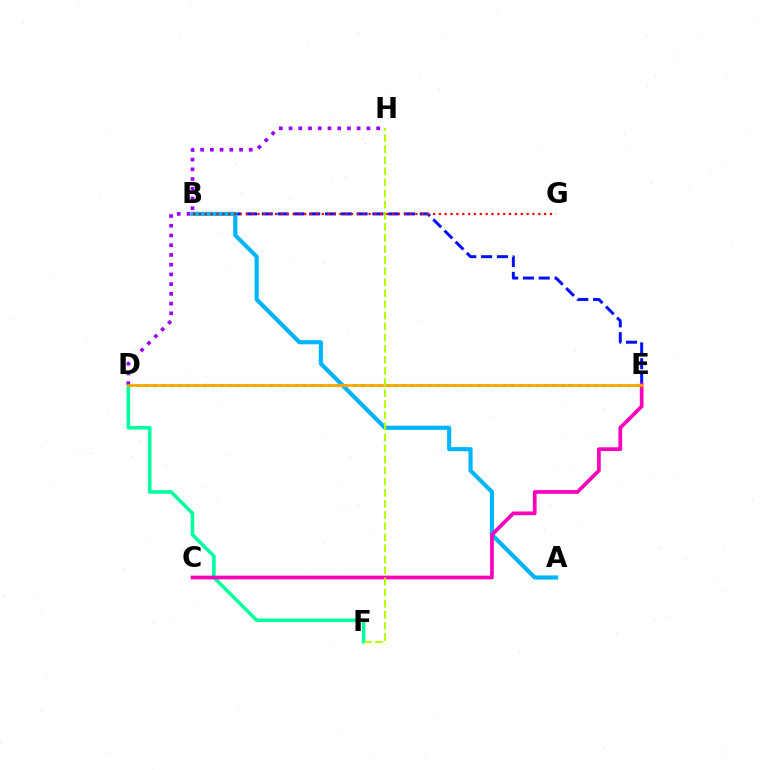{('B', 'E'): [{'color': '#0010ff', 'line_style': 'dashed', 'thickness': 2.15}], ('D', 'F'): [{'color': '#00ff9d', 'line_style': 'solid', 'thickness': 2.56}], ('D', 'E'): [{'color': '#08ff00', 'line_style': 'dotted', 'thickness': 2.26}, {'color': '#ffa500', 'line_style': 'solid', 'thickness': 1.94}], ('D', 'H'): [{'color': '#9b00ff', 'line_style': 'dotted', 'thickness': 2.64}], ('A', 'B'): [{'color': '#00b5ff', 'line_style': 'solid', 'thickness': 2.99}], ('B', 'G'): [{'color': '#ff0000', 'line_style': 'dotted', 'thickness': 1.59}], ('C', 'E'): [{'color': '#ff00bd', 'line_style': 'solid', 'thickness': 2.68}], ('F', 'H'): [{'color': '#b3ff00', 'line_style': 'dashed', 'thickness': 1.51}]}